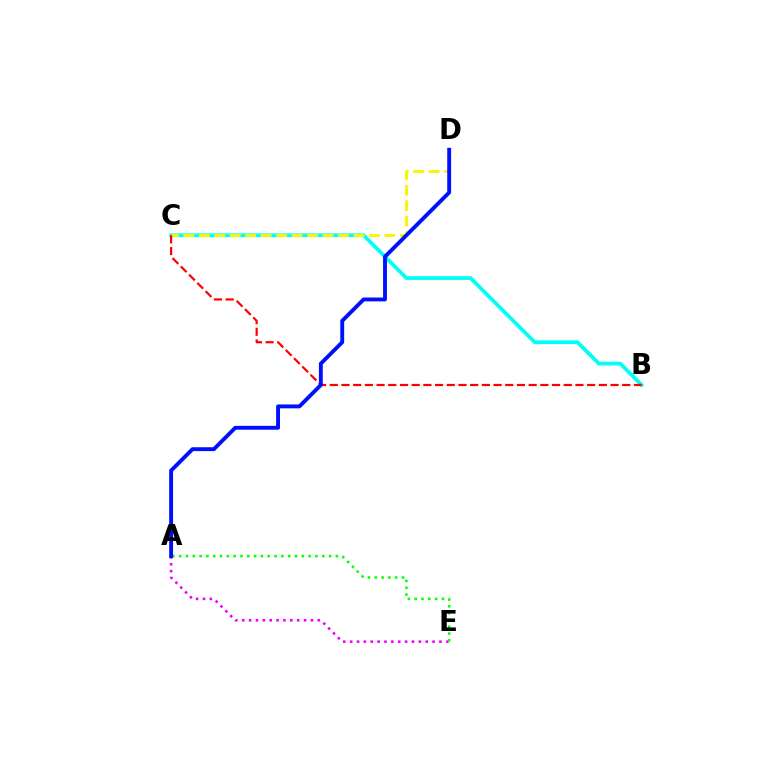{('A', 'E'): [{'color': '#ee00ff', 'line_style': 'dotted', 'thickness': 1.87}, {'color': '#08ff00', 'line_style': 'dotted', 'thickness': 1.85}], ('B', 'C'): [{'color': '#00fff6', 'line_style': 'solid', 'thickness': 2.71}, {'color': '#ff0000', 'line_style': 'dashed', 'thickness': 1.59}], ('C', 'D'): [{'color': '#fcf500', 'line_style': 'dashed', 'thickness': 2.1}], ('A', 'D'): [{'color': '#0010ff', 'line_style': 'solid', 'thickness': 2.79}]}